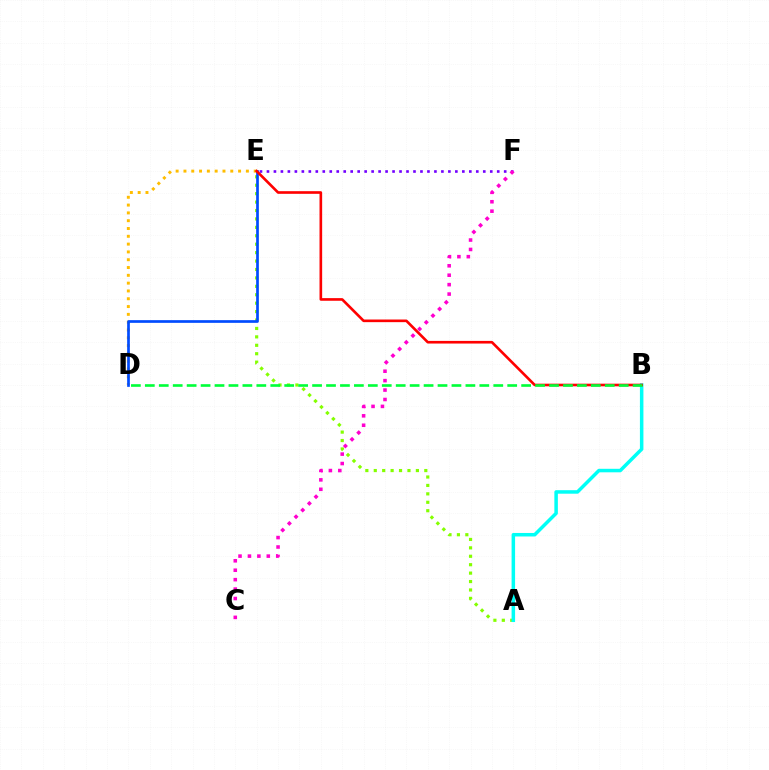{('A', 'E'): [{'color': '#84ff00', 'line_style': 'dotted', 'thickness': 2.29}], ('D', 'E'): [{'color': '#ffbd00', 'line_style': 'dotted', 'thickness': 2.12}, {'color': '#004bff', 'line_style': 'solid', 'thickness': 1.94}], ('A', 'B'): [{'color': '#00fff6', 'line_style': 'solid', 'thickness': 2.52}], ('E', 'F'): [{'color': '#7200ff', 'line_style': 'dotted', 'thickness': 1.9}], ('C', 'F'): [{'color': '#ff00cf', 'line_style': 'dotted', 'thickness': 2.56}], ('B', 'E'): [{'color': '#ff0000', 'line_style': 'solid', 'thickness': 1.9}], ('B', 'D'): [{'color': '#00ff39', 'line_style': 'dashed', 'thickness': 1.89}]}